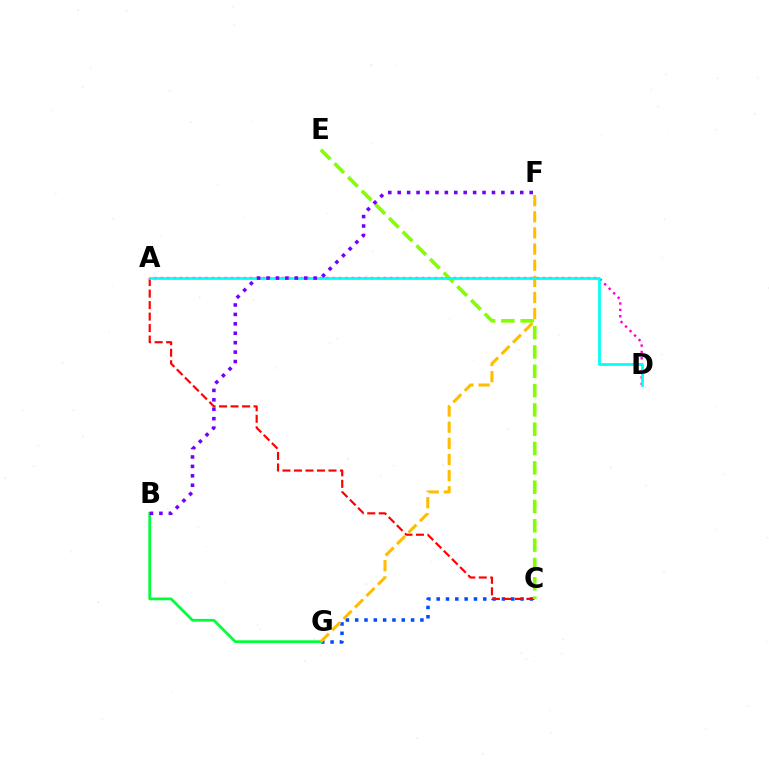{('C', 'G'): [{'color': '#004bff', 'line_style': 'dotted', 'thickness': 2.53}], ('A', 'D'): [{'color': '#ff00cf', 'line_style': 'dotted', 'thickness': 1.73}, {'color': '#00fff6', 'line_style': 'solid', 'thickness': 1.97}], ('B', 'G'): [{'color': '#00ff39', 'line_style': 'solid', 'thickness': 1.98}], ('A', 'C'): [{'color': '#ff0000', 'line_style': 'dashed', 'thickness': 1.56}], ('C', 'E'): [{'color': '#84ff00', 'line_style': 'dashed', 'thickness': 2.62}], ('F', 'G'): [{'color': '#ffbd00', 'line_style': 'dashed', 'thickness': 2.19}], ('B', 'F'): [{'color': '#7200ff', 'line_style': 'dotted', 'thickness': 2.56}]}